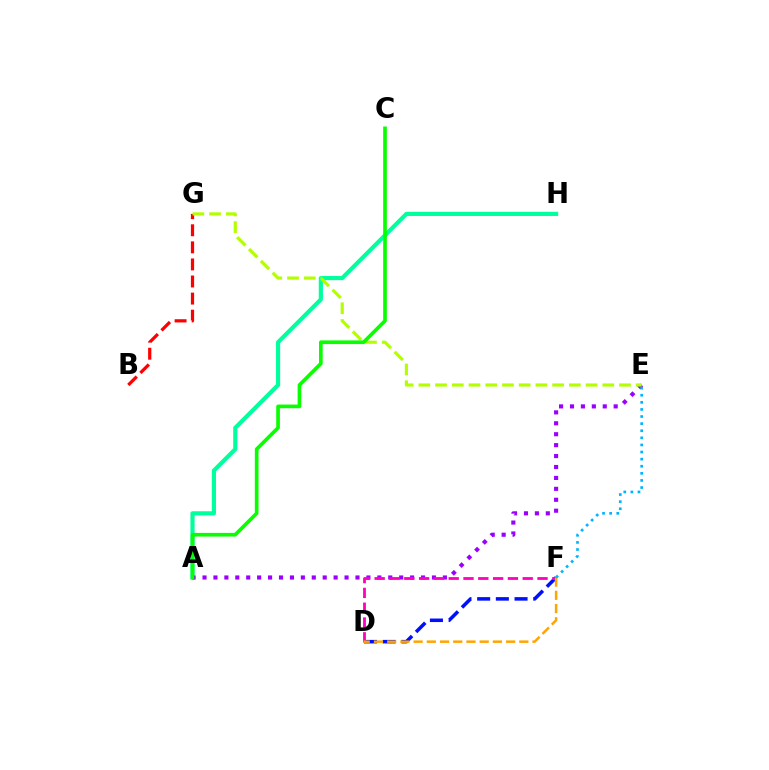{('B', 'G'): [{'color': '#ff0000', 'line_style': 'dashed', 'thickness': 2.32}], ('A', 'H'): [{'color': '#00ff9d', 'line_style': 'solid', 'thickness': 2.99}], ('A', 'E'): [{'color': '#9b00ff', 'line_style': 'dotted', 'thickness': 2.97}], ('E', 'G'): [{'color': '#b3ff00', 'line_style': 'dashed', 'thickness': 2.27}], ('D', 'F'): [{'color': '#0010ff', 'line_style': 'dashed', 'thickness': 2.54}, {'color': '#ff00bd', 'line_style': 'dashed', 'thickness': 2.01}, {'color': '#ffa500', 'line_style': 'dashed', 'thickness': 1.8}], ('E', 'F'): [{'color': '#00b5ff', 'line_style': 'dotted', 'thickness': 1.93}], ('A', 'C'): [{'color': '#08ff00', 'line_style': 'solid', 'thickness': 2.64}]}